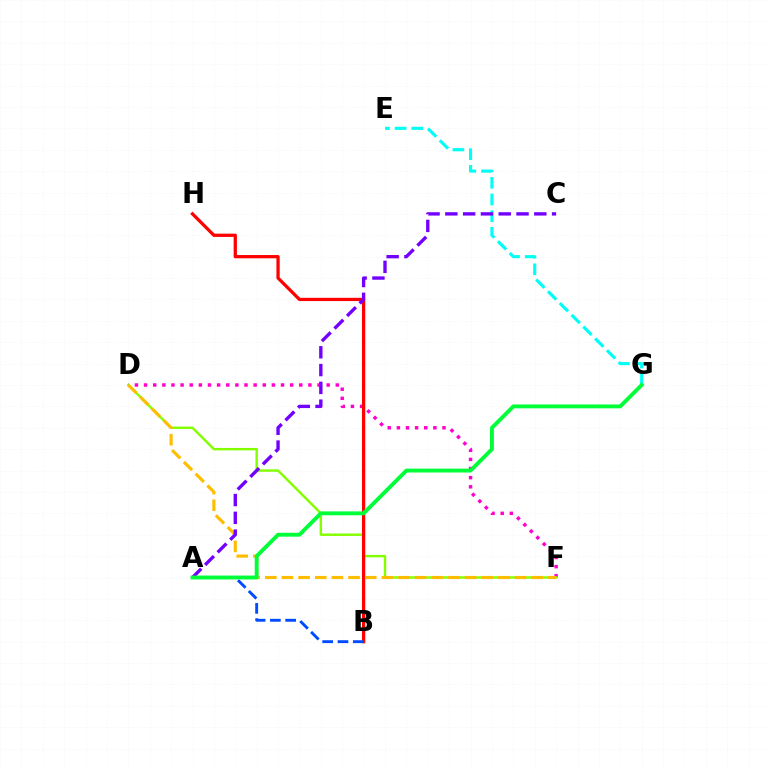{('D', 'F'): [{'color': '#ff00cf', 'line_style': 'dotted', 'thickness': 2.48}, {'color': '#84ff00', 'line_style': 'solid', 'thickness': 1.75}, {'color': '#ffbd00', 'line_style': 'dashed', 'thickness': 2.26}], ('E', 'G'): [{'color': '#00fff6', 'line_style': 'dashed', 'thickness': 2.26}], ('B', 'H'): [{'color': '#ff0000', 'line_style': 'solid', 'thickness': 2.35}], ('A', 'B'): [{'color': '#004bff', 'line_style': 'dashed', 'thickness': 2.08}], ('A', 'C'): [{'color': '#7200ff', 'line_style': 'dashed', 'thickness': 2.42}], ('A', 'G'): [{'color': '#00ff39', 'line_style': 'solid', 'thickness': 2.8}]}